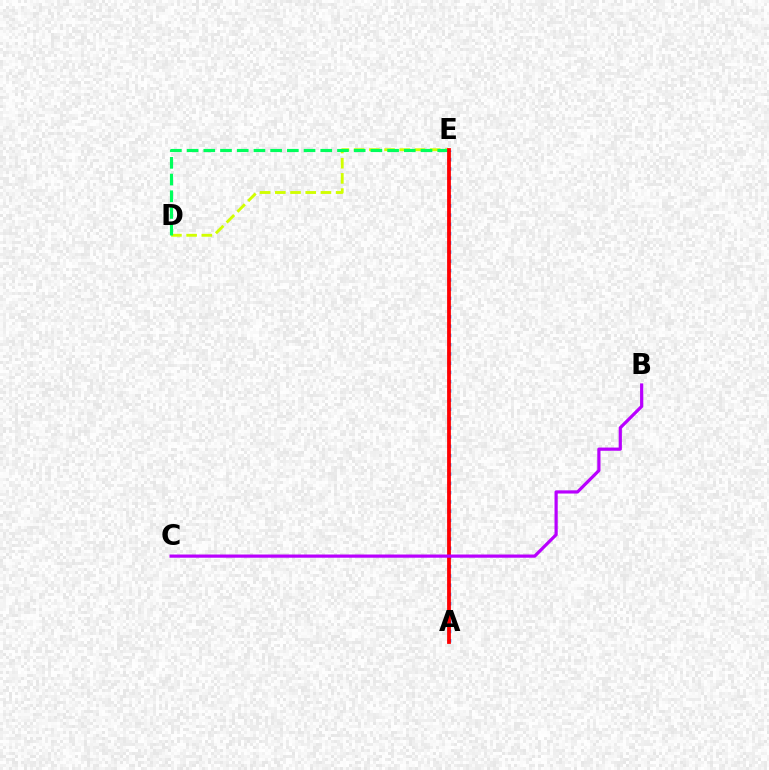{('A', 'E'): [{'color': '#0074ff', 'line_style': 'dotted', 'thickness': 2.51}, {'color': '#ff0000', 'line_style': 'solid', 'thickness': 2.73}], ('D', 'E'): [{'color': '#d1ff00', 'line_style': 'dashed', 'thickness': 2.07}, {'color': '#00ff5c', 'line_style': 'dashed', 'thickness': 2.27}], ('B', 'C'): [{'color': '#b900ff', 'line_style': 'solid', 'thickness': 2.3}]}